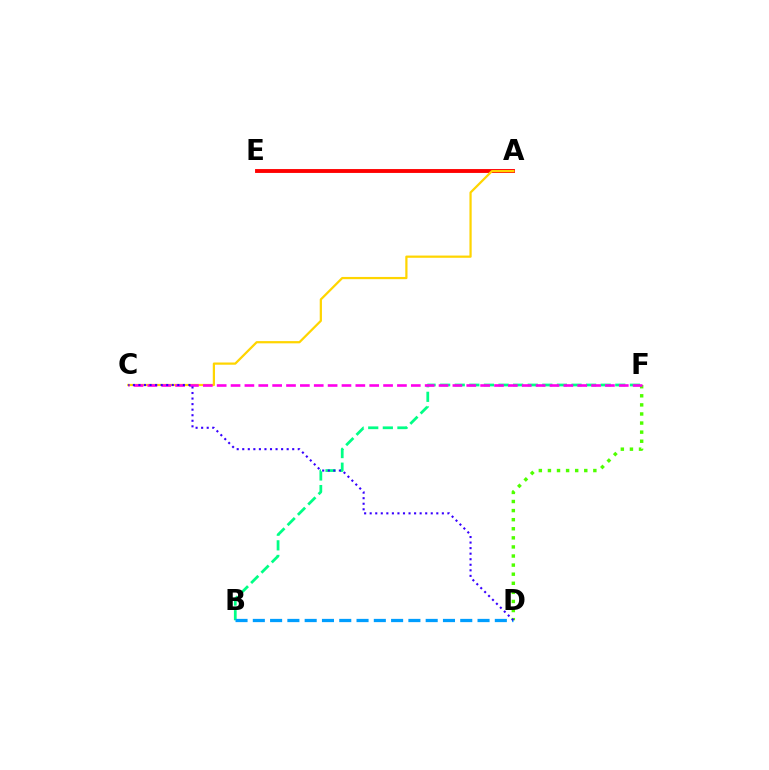{('A', 'E'): [{'color': '#ff0000', 'line_style': 'solid', 'thickness': 2.79}], ('B', 'F'): [{'color': '#00ff86', 'line_style': 'dashed', 'thickness': 1.98}], ('A', 'C'): [{'color': '#ffd500', 'line_style': 'solid', 'thickness': 1.61}], ('D', 'F'): [{'color': '#4fff00', 'line_style': 'dotted', 'thickness': 2.47}], ('C', 'F'): [{'color': '#ff00ed', 'line_style': 'dashed', 'thickness': 1.88}], ('B', 'D'): [{'color': '#009eff', 'line_style': 'dashed', 'thickness': 2.35}], ('C', 'D'): [{'color': '#3700ff', 'line_style': 'dotted', 'thickness': 1.51}]}